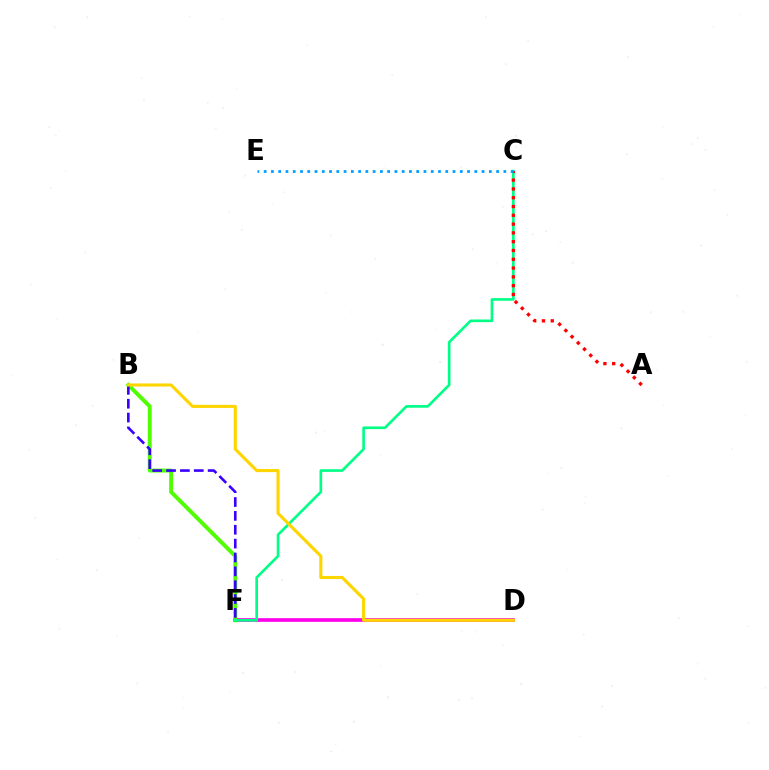{('D', 'F'): [{'color': '#ff00ed', 'line_style': 'solid', 'thickness': 2.64}], ('B', 'F'): [{'color': '#4fff00', 'line_style': 'solid', 'thickness': 2.82}, {'color': '#3700ff', 'line_style': 'dashed', 'thickness': 1.88}], ('C', 'F'): [{'color': '#00ff86', 'line_style': 'solid', 'thickness': 1.91}], ('A', 'C'): [{'color': '#ff0000', 'line_style': 'dotted', 'thickness': 2.39}], ('C', 'E'): [{'color': '#009eff', 'line_style': 'dotted', 'thickness': 1.97}], ('B', 'D'): [{'color': '#ffd500', 'line_style': 'solid', 'thickness': 2.24}]}